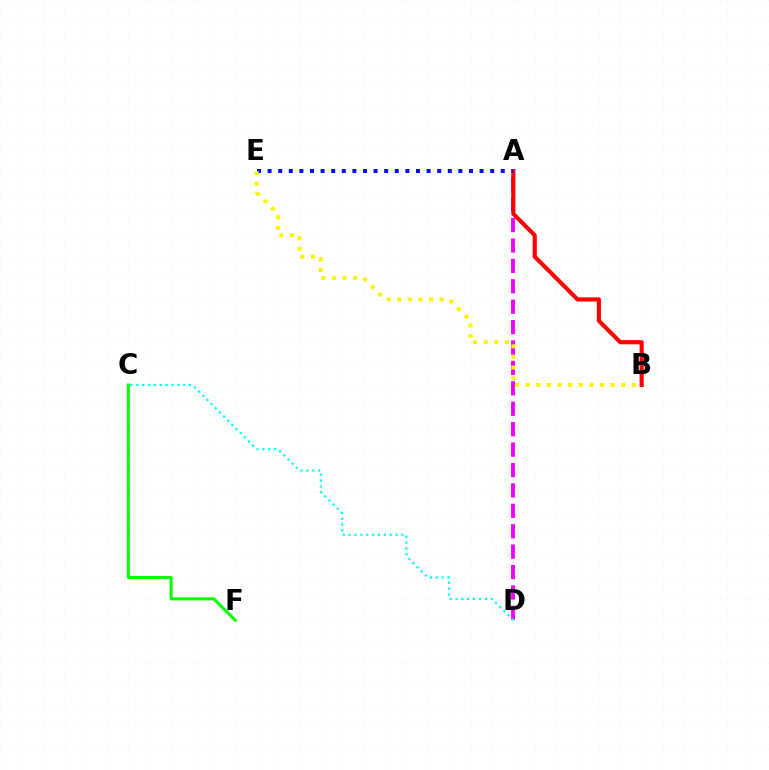{('A', 'D'): [{'color': '#ee00ff', 'line_style': 'dashed', 'thickness': 2.77}], ('C', 'F'): [{'color': '#08ff00', 'line_style': 'solid', 'thickness': 2.19}], ('A', 'B'): [{'color': '#ff0000', 'line_style': 'solid', 'thickness': 2.98}], ('C', 'D'): [{'color': '#00fff6', 'line_style': 'dotted', 'thickness': 1.59}], ('A', 'E'): [{'color': '#0010ff', 'line_style': 'dotted', 'thickness': 2.88}], ('B', 'E'): [{'color': '#fcf500', 'line_style': 'dotted', 'thickness': 2.88}]}